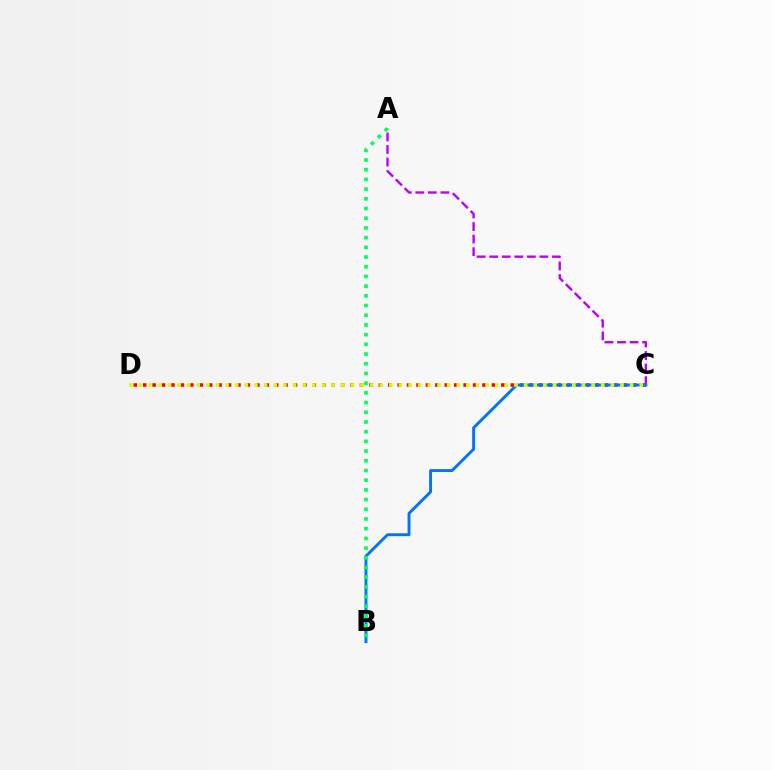{('A', 'C'): [{'color': '#b900ff', 'line_style': 'dashed', 'thickness': 1.7}], ('C', 'D'): [{'color': '#ff0000', 'line_style': 'dotted', 'thickness': 2.56}, {'color': '#d1ff00', 'line_style': 'dotted', 'thickness': 2.62}], ('B', 'C'): [{'color': '#0074ff', 'line_style': 'solid', 'thickness': 2.1}], ('A', 'B'): [{'color': '#00ff5c', 'line_style': 'dotted', 'thickness': 2.64}]}